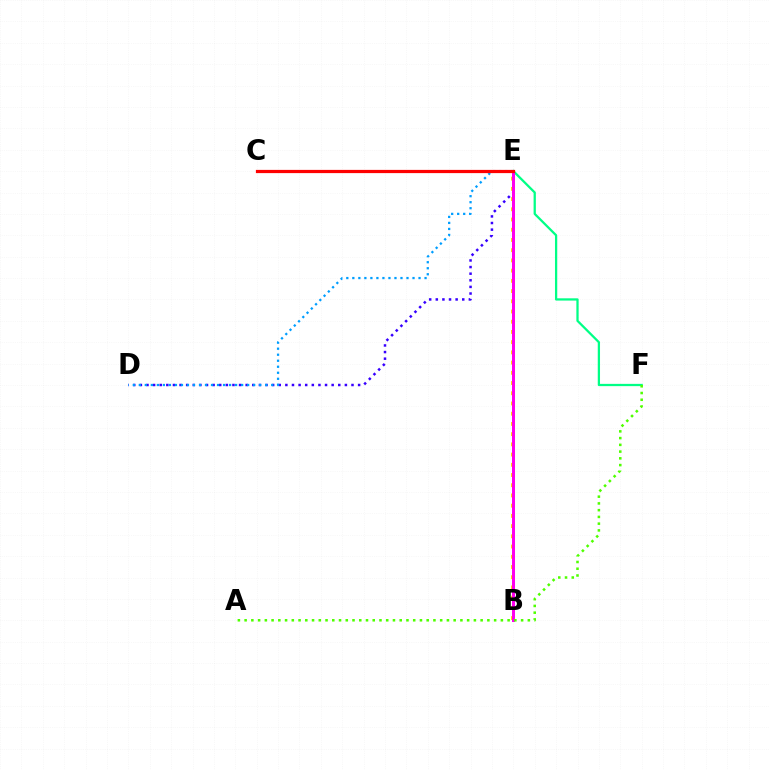{('E', 'F'): [{'color': '#00ff86', 'line_style': 'solid', 'thickness': 1.63}], ('D', 'E'): [{'color': '#3700ff', 'line_style': 'dotted', 'thickness': 1.8}, {'color': '#009eff', 'line_style': 'dotted', 'thickness': 1.64}], ('B', 'E'): [{'color': '#ffd500', 'line_style': 'dotted', 'thickness': 2.78}, {'color': '#ff00ed', 'line_style': 'solid', 'thickness': 2.17}], ('A', 'F'): [{'color': '#4fff00', 'line_style': 'dotted', 'thickness': 1.83}], ('C', 'E'): [{'color': '#ff0000', 'line_style': 'solid', 'thickness': 2.32}]}